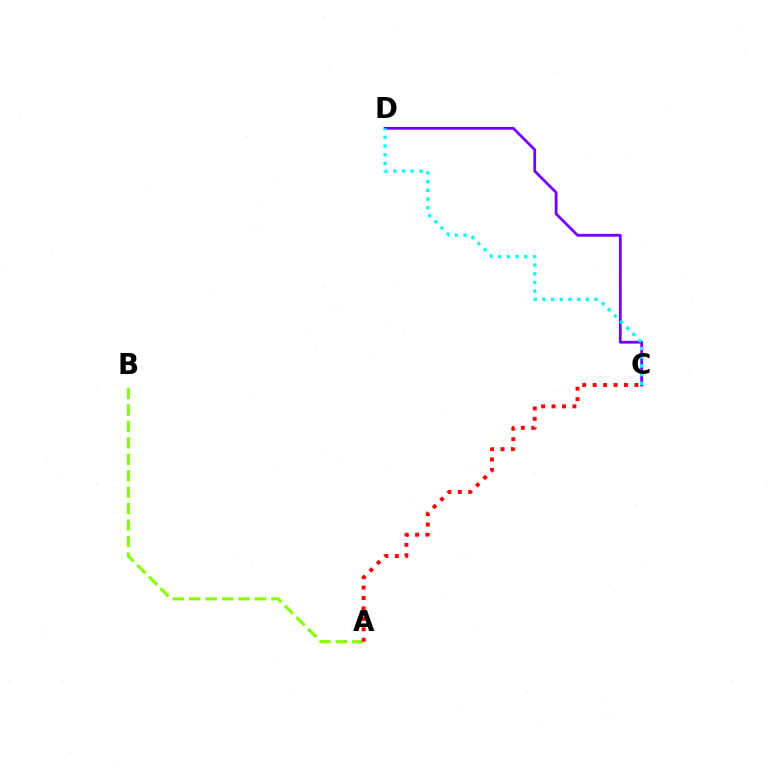{('A', 'B'): [{'color': '#84ff00', 'line_style': 'dashed', 'thickness': 2.23}], ('C', 'D'): [{'color': '#7200ff', 'line_style': 'solid', 'thickness': 2.0}, {'color': '#00fff6', 'line_style': 'dotted', 'thickness': 2.36}], ('A', 'C'): [{'color': '#ff0000', 'line_style': 'dotted', 'thickness': 2.83}]}